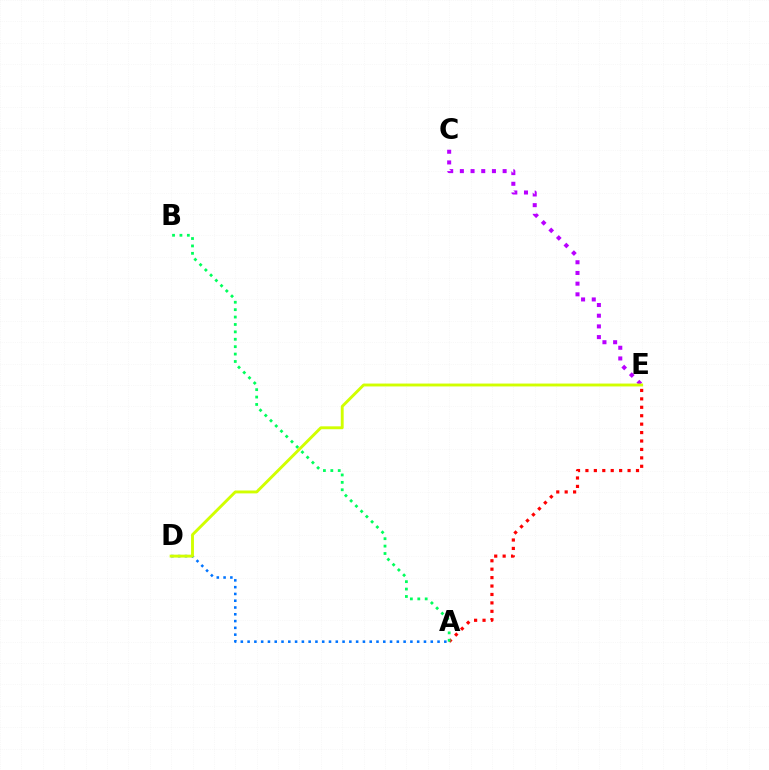{('C', 'E'): [{'color': '#b900ff', 'line_style': 'dotted', 'thickness': 2.9}], ('A', 'D'): [{'color': '#0074ff', 'line_style': 'dotted', 'thickness': 1.84}], ('A', 'E'): [{'color': '#ff0000', 'line_style': 'dotted', 'thickness': 2.29}], ('D', 'E'): [{'color': '#d1ff00', 'line_style': 'solid', 'thickness': 2.08}], ('A', 'B'): [{'color': '#00ff5c', 'line_style': 'dotted', 'thickness': 2.01}]}